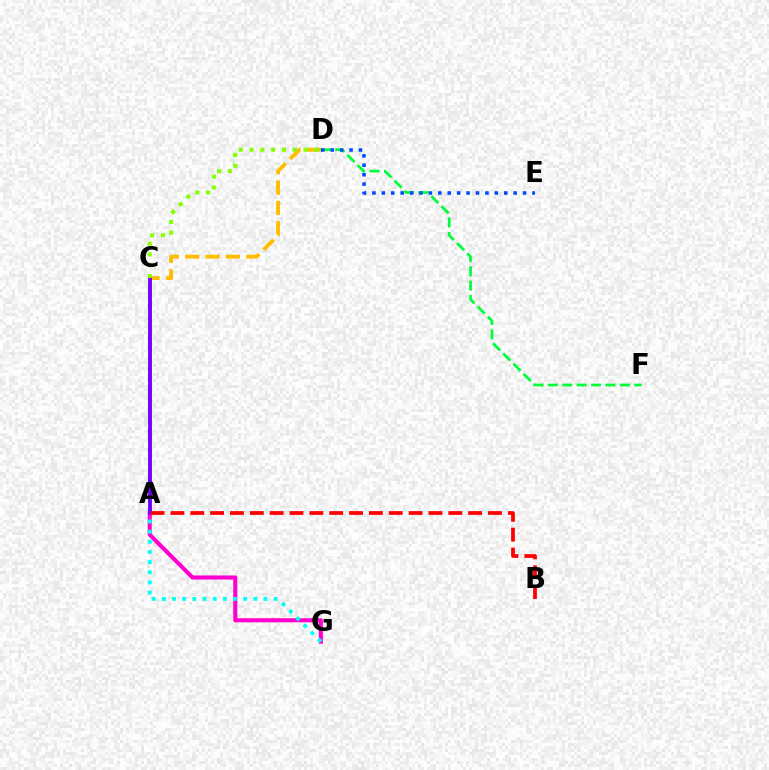{('A', 'G'): [{'color': '#ff00cf', 'line_style': 'solid', 'thickness': 2.94}], ('C', 'D'): [{'color': '#ffbd00', 'line_style': 'dashed', 'thickness': 2.76}, {'color': '#84ff00', 'line_style': 'dotted', 'thickness': 2.93}], ('C', 'G'): [{'color': '#00fff6', 'line_style': 'dotted', 'thickness': 2.76}], ('D', 'F'): [{'color': '#00ff39', 'line_style': 'dashed', 'thickness': 1.96}], ('A', 'C'): [{'color': '#7200ff', 'line_style': 'solid', 'thickness': 2.79}], ('A', 'B'): [{'color': '#ff0000', 'line_style': 'dashed', 'thickness': 2.7}], ('D', 'E'): [{'color': '#004bff', 'line_style': 'dotted', 'thickness': 2.56}]}